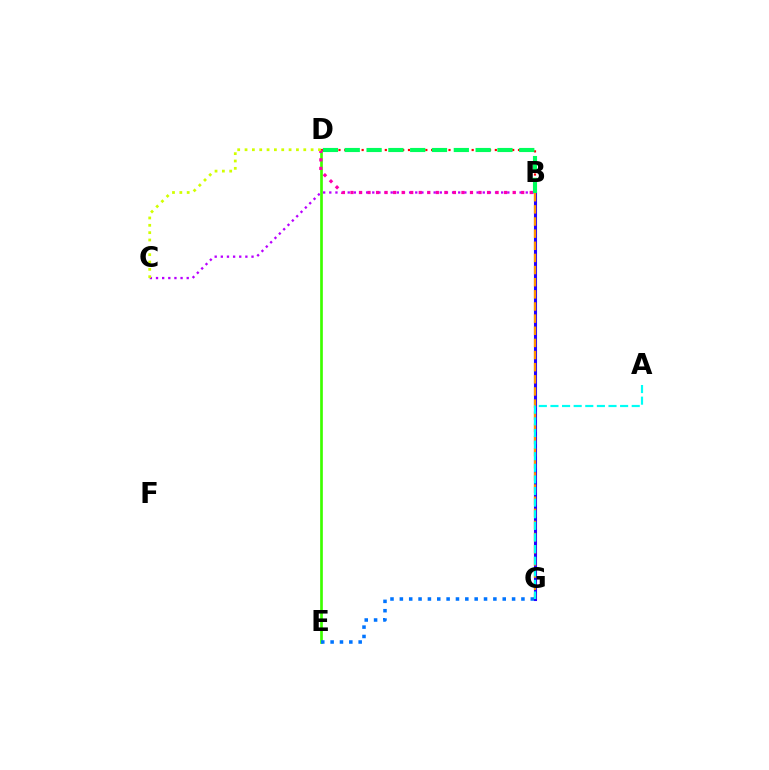{('B', 'G'): [{'color': '#2500ff', 'line_style': 'solid', 'thickness': 2.21}, {'color': '#ff9400', 'line_style': 'dashed', 'thickness': 1.65}], ('B', 'C'): [{'color': '#b900ff', 'line_style': 'dotted', 'thickness': 1.67}], ('D', 'E'): [{'color': '#3dff00', 'line_style': 'solid', 'thickness': 1.93}], ('E', 'G'): [{'color': '#0074ff', 'line_style': 'dotted', 'thickness': 2.54}], ('A', 'G'): [{'color': '#00fff6', 'line_style': 'dashed', 'thickness': 1.58}], ('B', 'D'): [{'color': '#ff0000', 'line_style': 'dotted', 'thickness': 1.57}, {'color': '#00ff5c', 'line_style': 'dashed', 'thickness': 2.96}, {'color': '#ff00ac', 'line_style': 'dotted', 'thickness': 2.32}], ('C', 'D'): [{'color': '#d1ff00', 'line_style': 'dotted', 'thickness': 1.99}]}